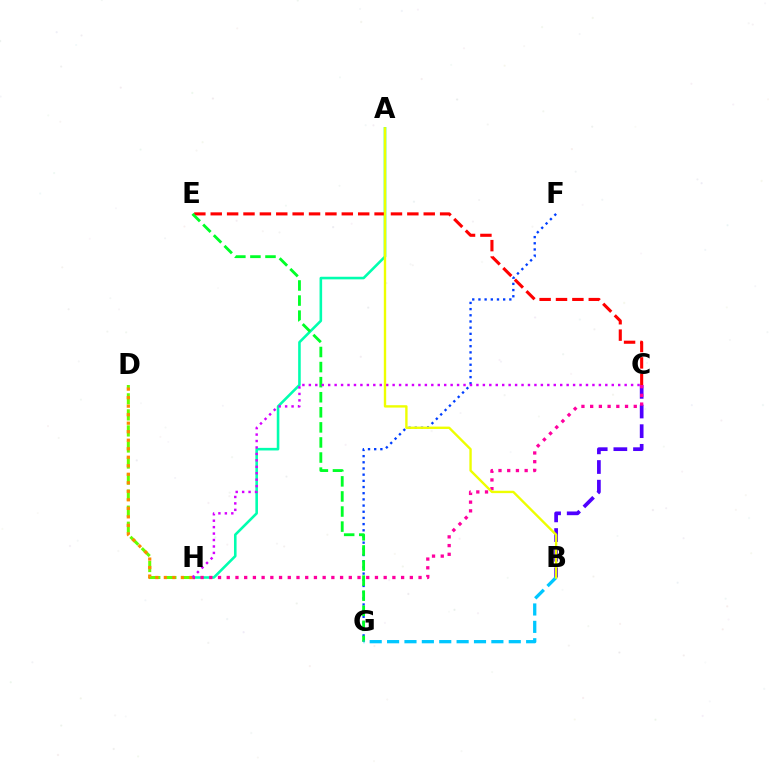{('B', 'C'): [{'color': '#4f00ff', 'line_style': 'dashed', 'thickness': 2.67}], ('A', 'H'): [{'color': '#00ffaf', 'line_style': 'solid', 'thickness': 1.86}], ('C', 'H'): [{'color': '#ff00a0', 'line_style': 'dotted', 'thickness': 2.37}, {'color': '#d600ff', 'line_style': 'dotted', 'thickness': 1.75}], ('F', 'G'): [{'color': '#003fff', 'line_style': 'dotted', 'thickness': 1.68}], ('D', 'H'): [{'color': '#66ff00', 'line_style': 'dashed', 'thickness': 2.18}, {'color': '#ff8800', 'line_style': 'dotted', 'thickness': 2.31}], ('C', 'E'): [{'color': '#ff0000', 'line_style': 'dashed', 'thickness': 2.23}], ('E', 'G'): [{'color': '#00ff27', 'line_style': 'dashed', 'thickness': 2.05}], ('B', 'G'): [{'color': '#00c7ff', 'line_style': 'dashed', 'thickness': 2.36}], ('A', 'B'): [{'color': '#eeff00', 'line_style': 'solid', 'thickness': 1.71}]}